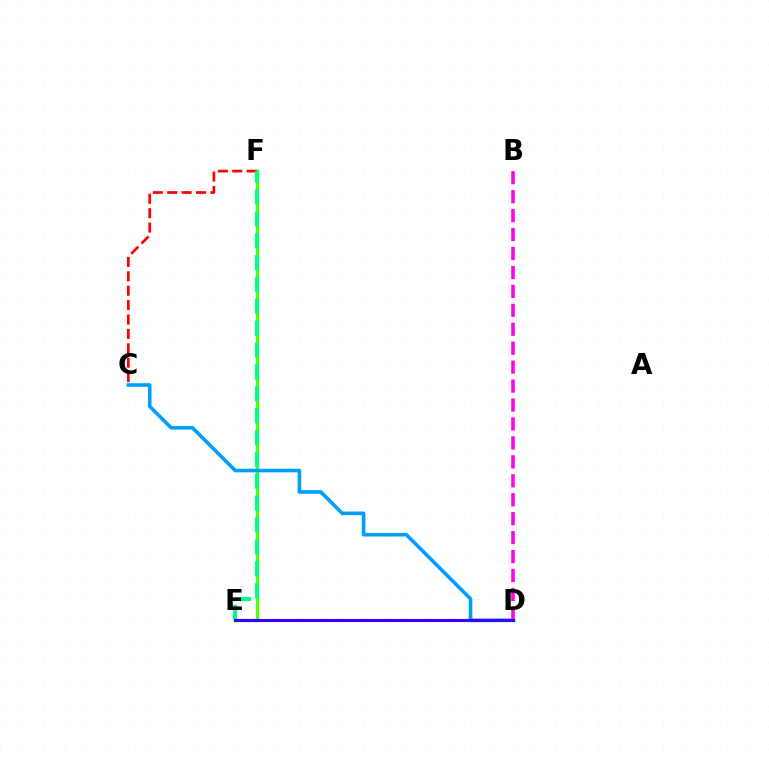{('E', 'F'): [{'color': '#4fff00', 'line_style': 'solid', 'thickness': 2.38}, {'color': '#00ff86', 'line_style': 'dashed', 'thickness': 2.97}], ('B', 'D'): [{'color': '#ff00ed', 'line_style': 'dashed', 'thickness': 2.57}], ('C', 'D'): [{'color': '#009eff', 'line_style': 'solid', 'thickness': 2.59}], ('D', 'E'): [{'color': '#ffd500', 'line_style': 'dashed', 'thickness': 2.02}, {'color': '#3700ff', 'line_style': 'solid', 'thickness': 2.24}], ('C', 'F'): [{'color': '#ff0000', 'line_style': 'dashed', 'thickness': 1.96}]}